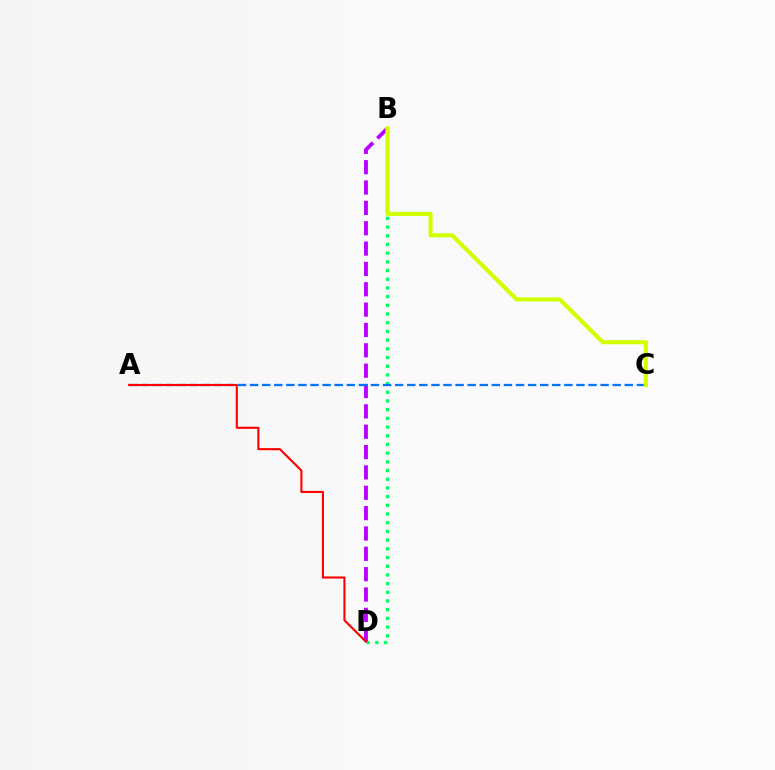{('B', 'D'): [{'color': '#00ff5c', 'line_style': 'dotted', 'thickness': 2.36}, {'color': '#b900ff', 'line_style': 'dashed', 'thickness': 2.76}], ('A', 'C'): [{'color': '#0074ff', 'line_style': 'dashed', 'thickness': 1.64}], ('B', 'C'): [{'color': '#d1ff00', 'line_style': 'solid', 'thickness': 2.96}], ('A', 'D'): [{'color': '#ff0000', 'line_style': 'solid', 'thickness': 1.52}]}